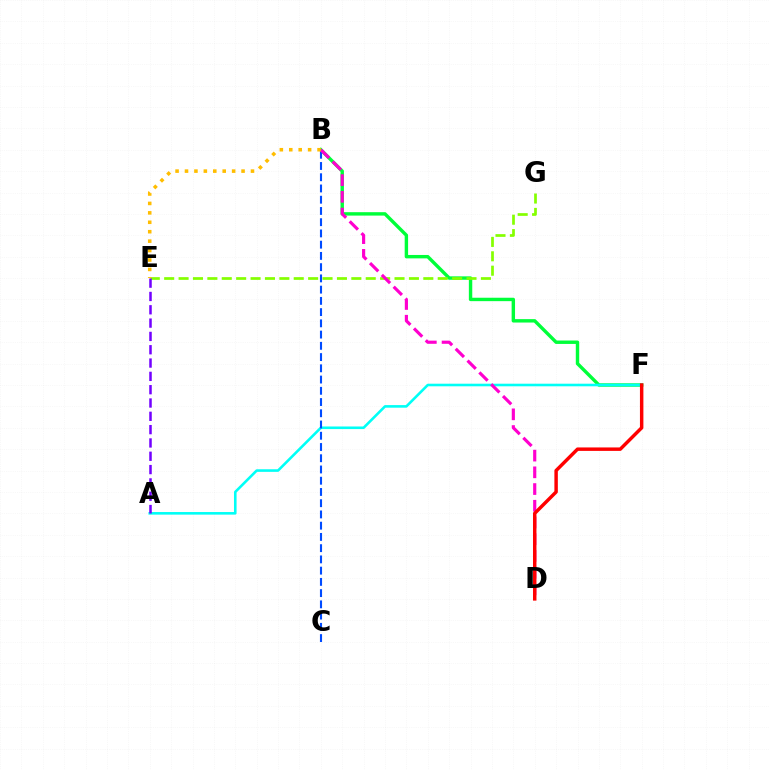{('B', 'F'): [{'color': '#00ff39', 'line_style': 'solid', 'thickness': 2.46}], ('A', 'F'): [{'color': '#00fff6', 'line_style': 'solid', 'thickness': 1.87}], ('E', 'G'): [{'color': '#84ff00', 'line_style': 'dashed', 'thickness': 1.96}], ('A', 'E'): [{'color': '#7200ff', 'line_style': 'dashed', 'thickness': 1.81}], ('B', 'C'): [{'color': '#004bff', 'line_style': 'dashed', 'thickness': 1.53}], ('B', 'D'): [{'color': '#ff00cf', 'line_style': 'dashed', 'thickness': 2.27}], ('B', 'E'): [{'color': '#ffbd00', 'line_style': 'dotted', 'thickness': 2.56}], ('D', 'F'): [{'color': '#ff0000', 'line_style': 'solid', 'thickness': 2.49}]}